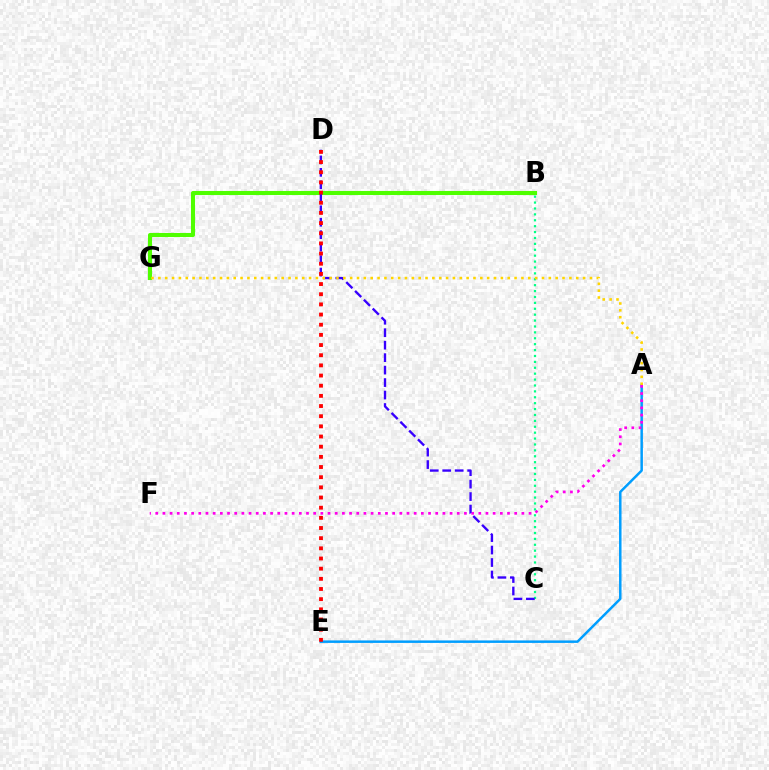{('A', 'E'): [{'color': '#009eff', 'line_style': 'solid', 'thickness': 1.79}], ('A', 'F'): [{'color': '#ff00ed', 'line_style': 'dotted', 'thickness': 1.95}], ('B', 'C'): [{'color': '#00ff86', 'line_style': 'dotted', 'thickness': 1.6}], ('B', 'G'): [{'color': '#4fff00', 'line_style': 'solid', 'thickness': 2.92}], ('C', 'D'): [{'color': '#3700ff', 'line_style': 'dashed', 'thickness': 1.69}], ('A', 'G'): [{'color': '#ffd500', 'line_style': 'dotted', 'thickness': 1.86}], ('D', 'E'): [{'color': '#ff0000', 'line_style': 'dotted', 'thickness': 2.76}]}